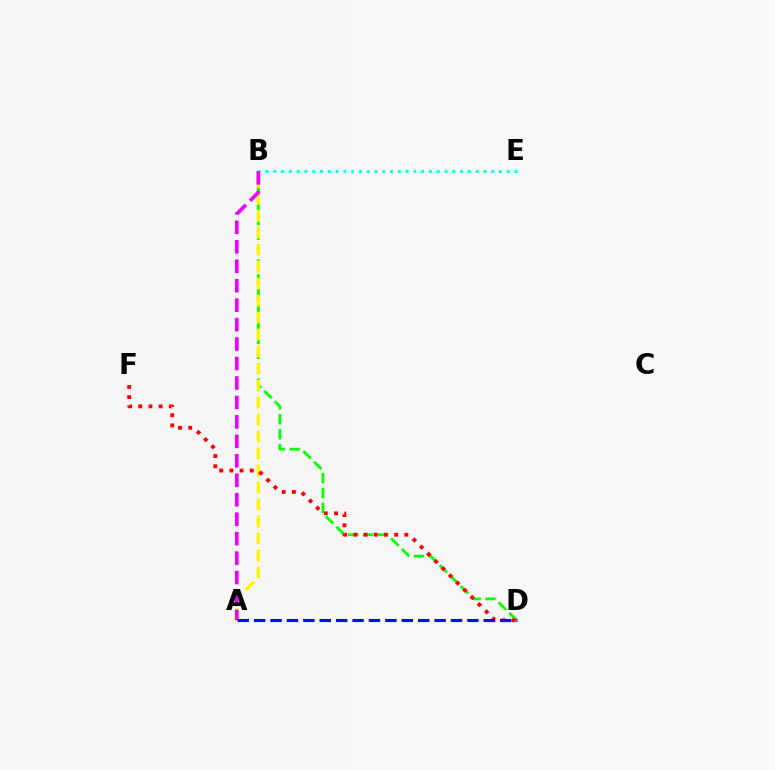{('B', 'E'): [{'color': '#00fff6', 'line_style': 'dotted', 'thickness': 2.11}], ('B', 'D'): [{'color': '#08ff00', 'line_style': 'dashed', 'thickness': 2.02}], ('A', 'B'): [{'color': '#fcf500', 'line_style': 'dashed', 'thickness': 2.31}, {'color': '#ee00ff', 'line_style': 'dashed', 'thickness': 2.64}], ('D', 'F'): [{'color': '#ff0000', 'line_style': 'dotted', 'thickness': 2.77}], ('A', 'D'): [{'color': '#0010ff', 'line_style': 'dashed', 'thickness': 2.23}]}